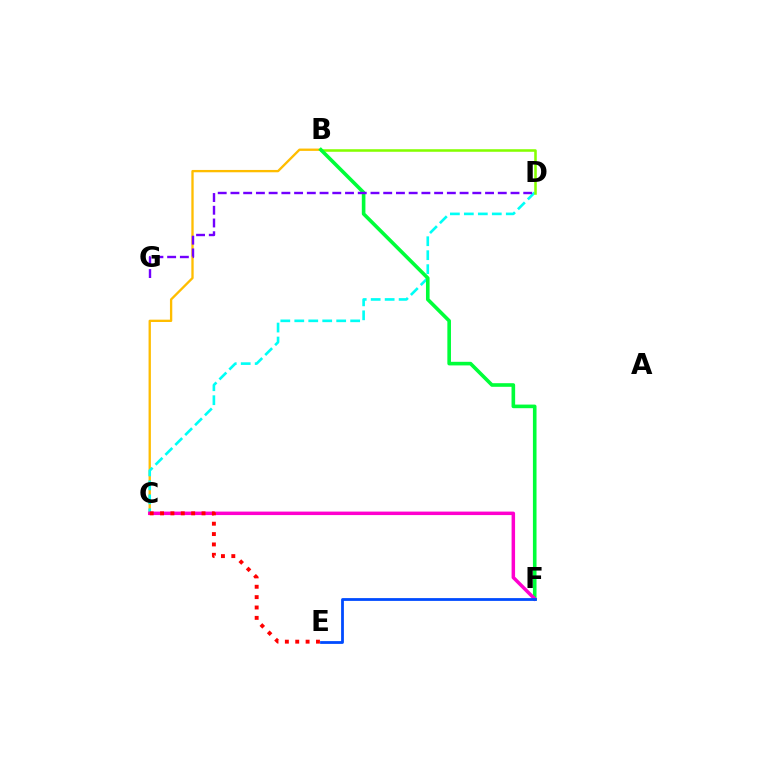{('B', 'C'): [{'color': '#ffbd00', 'line_style': 'solid', 'thickness': 1.68}], ('C', 'D'): [{'color': '#00fff6', 'line_style': 'dashed', 'thickness': 1.9}], ('B', 'D'): [{'color': '#84ff00', 'line_style': 'solid', 'thickness': 1.84}], ('B', 'F'): [{'color': '#00ff39', 'line_style': 'solid', 'thickness': 2.6}], ('D', 'G'): [{'color': '#7200ff', 'line_style': 'dashed', 'thickness': 1.73}], ('C', 'F'): [{'color': '#ff00cf', 'line_style': 'solid', 'thickness': 2.51}], ('E', 'F'): [{'color': '#004bff', 'line_style': 'solid', 'thickness': 2.01}], ('C', 'E'): [{'color': '#ff0000', 'line_style': 'dotted', 'thickness': 2.82}]}